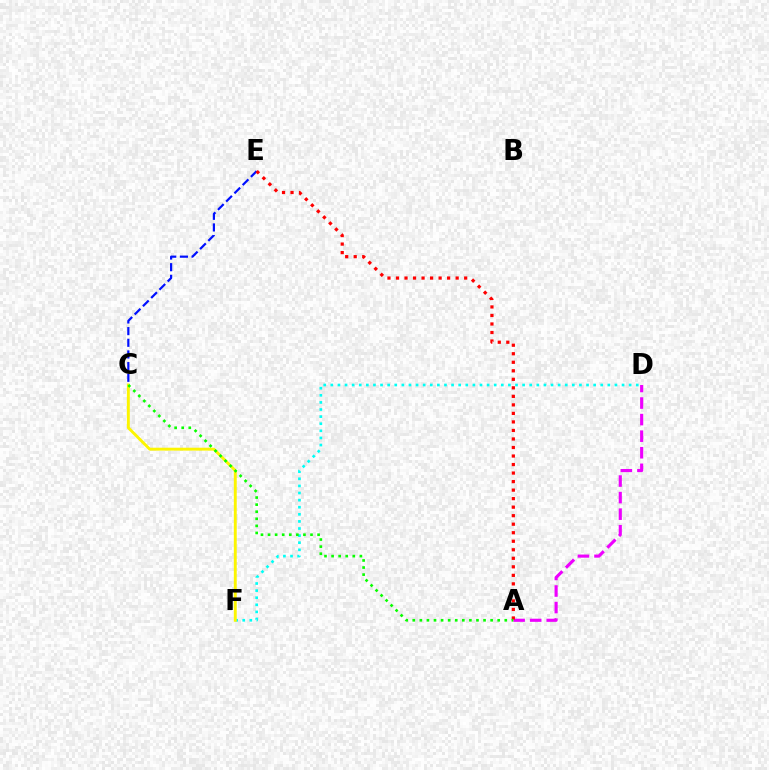{('D', 'F'): [{'color': '#00fff6', 'line_style': 'dotted', 'thickness': 1.93}], ('A', 'D'): [{'color': '#ee00ff', 'line_style': 'dashed', 'thickness': 2.25}], ('C', 'F'): [{'color': '#fcf500', 'line_style': 'solid', 'thickness': 2.09}], ('C', 'E'): [{'color': '#0010ff', 'line_style': 'dashed', 'thickness': 1.58}], ('A', 'E'): [{'color': '#ff0000', 'line_style': 'dotted', 'thickness': 2.32}], ('A', 'C'): [{'color': '#08ff00', 'line_style': 'dotted', 'thickness': 1.92}]}